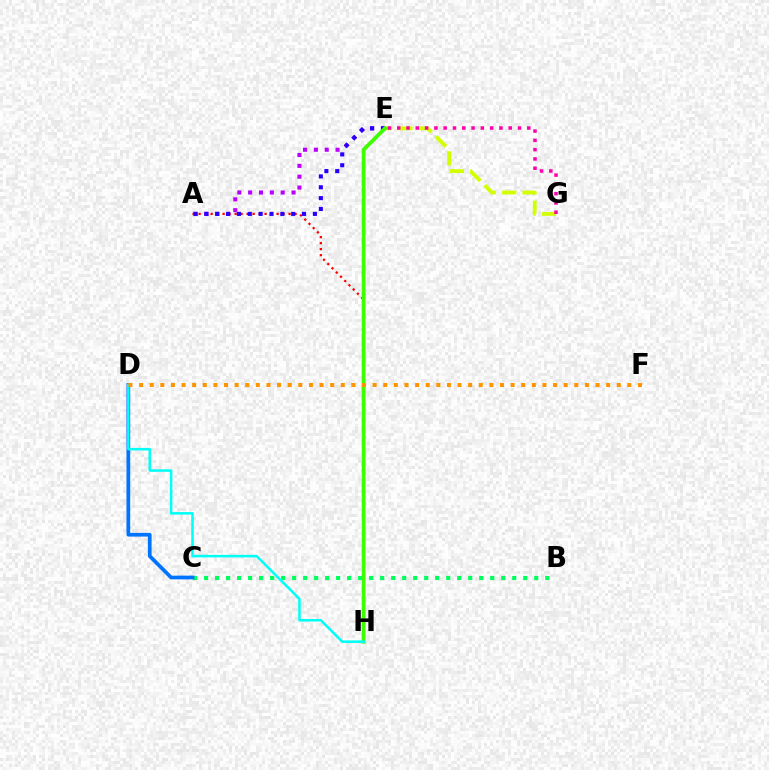{('B', 'C'): [{'color': '#00ff5c', 'line_style': 'dotted', 'thickness': 2.99}], ('C', 'D'): [{'color': '#0074ff', 'line_style': 'solid', 'thickness': 2.69}], ('E', 'G'): [{'color': '#d1ff00', 'line_style': 'dashed', 'thickness': 2.77}, {'color': '#ff00ac', 'line_style': 'dotted', 'thickness': 2.52}], ('A', 'H'): [{'color': '#ff0000', 'line_style': 'dotted', 'thickness': 1.63}], ('A', 'E'): [{'color': '#b900ff', 'line_style': 'dotted', 'thickness': 2.95}, {'color': '#2500ff', 'line_style': 'dotted', 'thickness': 2.95}], ('E', 'H'): [{'color': '#3dff00', 'line_style': 'solid', 'thickness': 2.72}], ('D', 'H'): [{'color': '#00fff6', 'line_style': 'solid', 'thickness': 1.82}], ('D', 'F'): [{'color': '#ff9400', 'line_style': 'dotted', 'thickness': 2.88}]}